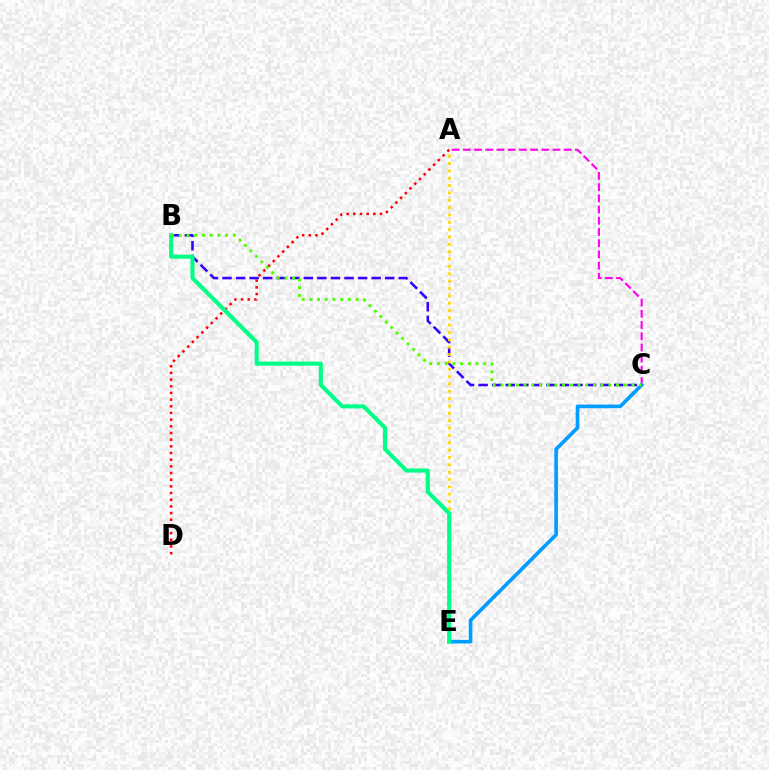{('A', 'C'): [{'color': '#ff00ed', 'line_style': 'dashed', 'thickness': 1.52}], ('C', 'E'): [{'color': '#009eff', 'line_style': 'solid', 'thickness': 2.62}], ('A', 'D'): [{'color': '#ff0000', 'line_style': 'dotted', 'thickness': 1.81}], ('B', 'C'): [{'color': '#3700ff', 'line_style': 'dashed', 'thickness': 1.84}, {'color': '#4fff00', 'line_style': 'dotted', 'thickness': 2.1}], ('A', 'E'): [{'color': '#ffd500', 'line_style': 'dotted', 'thickness': 2.0}], ('B', 'E'): [{'color': '#00ff86', 'line_style': 'solid', 'thickness': 2.94}]}